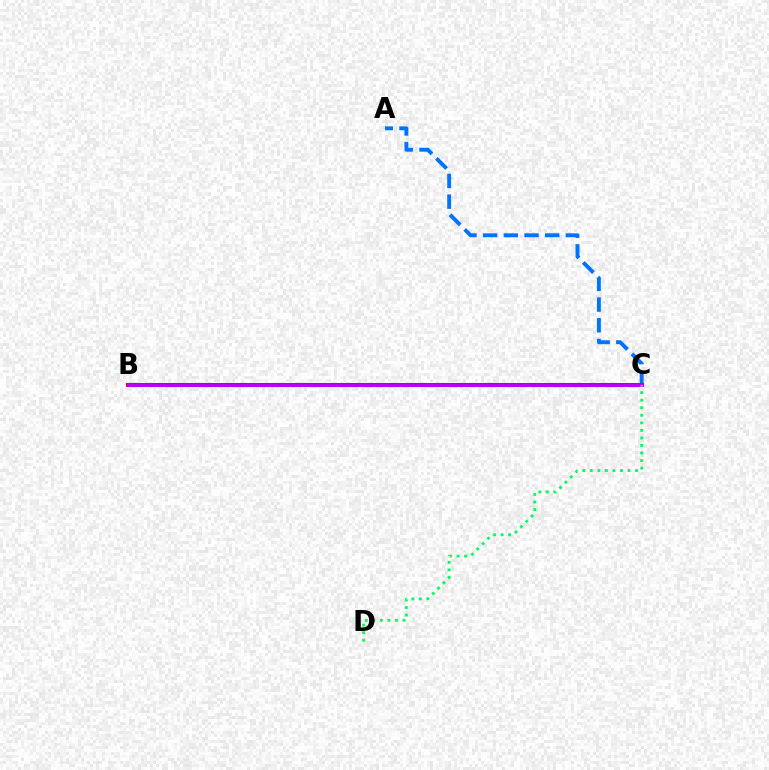{('A', 'C'): [{'color': '#0074ff', 'line_style': 'dashed', 'thickness': 2.81}], ('B', 'C'): [{'color': '#d1ff00', 'line_style': 'dotted', 'thickness': 1.88}, {'color': '#ff0000', 'line_style': 'solid', 'thickness': 2.9}, {'color': '#b900ff', 'line_style': 'solid', 'thickness': 2.1}], ('C', 'D'): [{'color': '#00ff5c', 'line_style': 'dotted', 'thickness': 2.05}]}